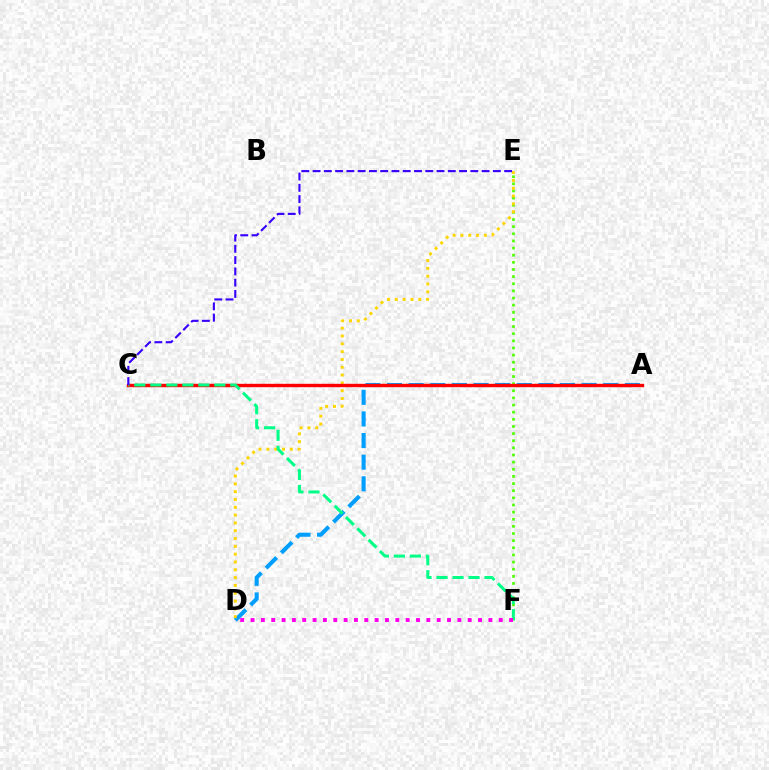{('A', 'D'): [{'color': '#009eff', 'line_style': 'dashed', 'thickness': 2.94}], ('E', 'F'): [{'color': '#4fff00', 'line_style': 'dotted', 'thickness': 1.94}], ('D', 'E'): [{'color': '#ffd500', 'line_style': 'dotted', 'thickness': 2.12}], ('A', 'C'): [{'color': '#ff0000', 'line_style': 'solid', 'thickness': 2.44}], ('C', 'F'): [{'color': '#00ff86', 'line_style': 'dashed', 'thickness': 2.17}], ('C', 'E'): [{'color': '#3700ff', 'line_style': 'dashed', 'thickness': 1.53}], ('D', 'F'): [{'color': '#ff00ed', 'line_style': 'dotted', 'thickness': 2.81}]}